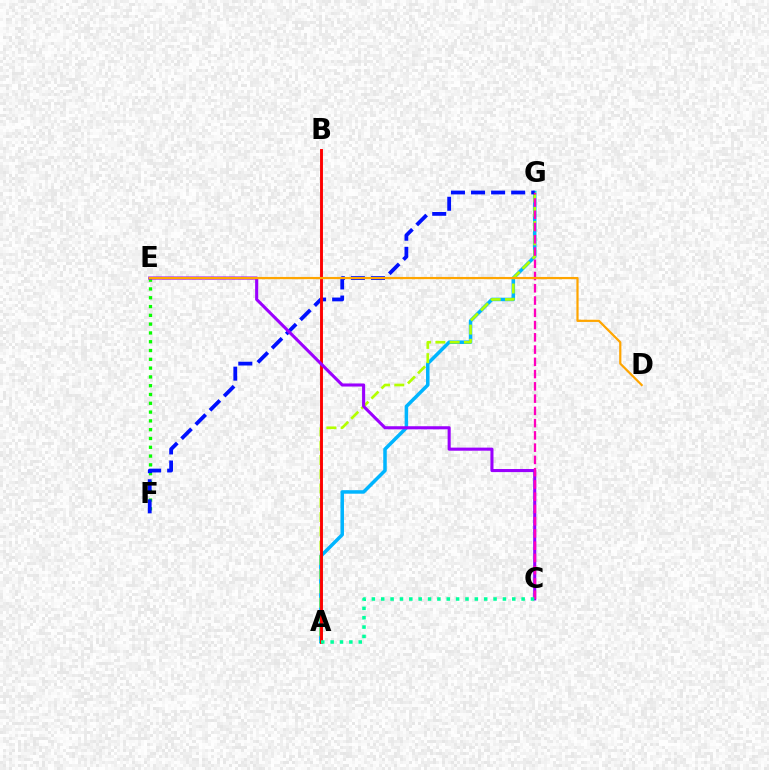{('E', 'F'): [{'color': '#08ff00', 'line_style': 'dotted', 'thickness': 2.39}], ('A', 'G'): [{'color': '#00b5ff', 'line_style': 'solid', 'thickness': 2.53}, {'color': '#b3ff00', 'line_style': 'dashed', 'thickness': 1.94}], ('F', 'G'): [{'color': '#0010ff', 'line_style': 'dashed', 'thickness': 2.73}], ('A', 'B'): [{'color': '#ff0000', 'line_style': 'solid', 'thickness': 2.09}], ('C', 'E'): [{'color': '#9b00ff', 'line_style': 'solid', 'thickness': 2.22}], ('C', 'G'): [{'color': '#ff00bd', 'line_style': 'dashed', 'thickness': 1.67}], ('D', 'E'): [{'color': '#ffa500', 'line_style': 'solid', 'thickness': 1.59}], ('A', 'C'): [{'color': '#00ff9d', 'line_style': 'dotted', 'thickness': 2.54}]}